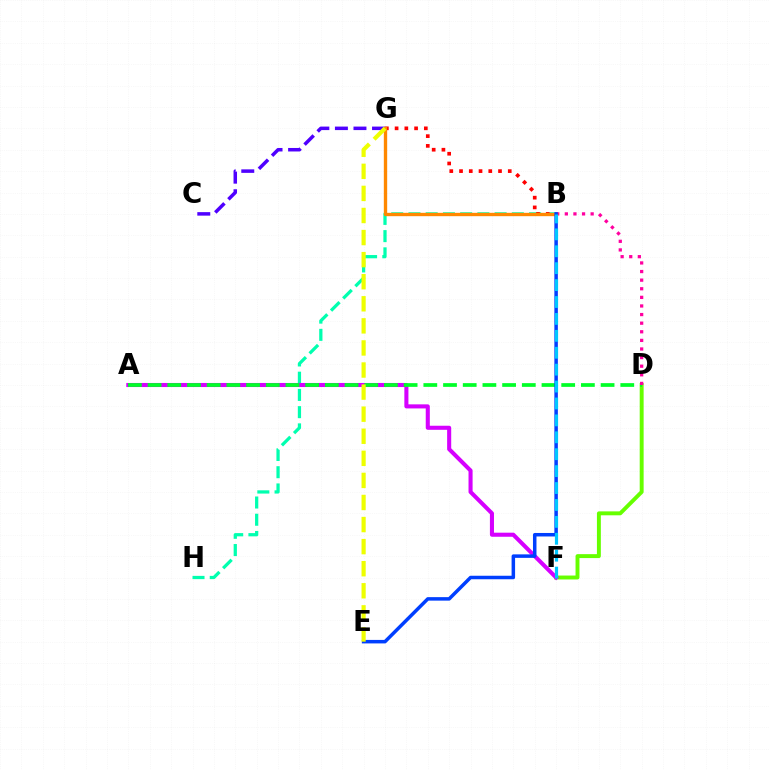{('B', 'H'): [{'color': '#00ffaf', 'line_style': 'dashed', 'thickness': 2.34}], ('D', 'F'): [{'color': '#66ff00', 'line_style': 'solid', 'thickness': 2.83}], ('A', 'F'): [{'color': '#d600ff', 'line_style': 'solid', 'thickness': 2.93}], ('B', 'G'): [{'color': '#ff0000', 'line_style': 'dotted', 'thickness': 2.65}, {'color': '#ff8800', 'line_style': 'solid', 'thickness': 2.41}], ('A', 'D'): [{'color': '#00ff27', 'line_style': 'dashed', 'thickness': 2.68}], ('C', 'G'): [{'color': '#4f00ff', 'line_style': 'dashed', 'thickness': 2.52}], ('B', 'D'): [{'color': '#ff00a0', 'line_style': 'dotted', 'thickness': 2.34}], ('B', 'E'): [{'color': '#003fff', 'line_style': 'solid', 'thickness': 2.52}], ('B', 'F'): [{'color': '#00c7ff', 'line_style': 'dashed', 'thickness': 2.3}], ('E', 'G'): [{'color': '#eeff00', 'line_style': 'dashed', 'thickness': 3.0}]}